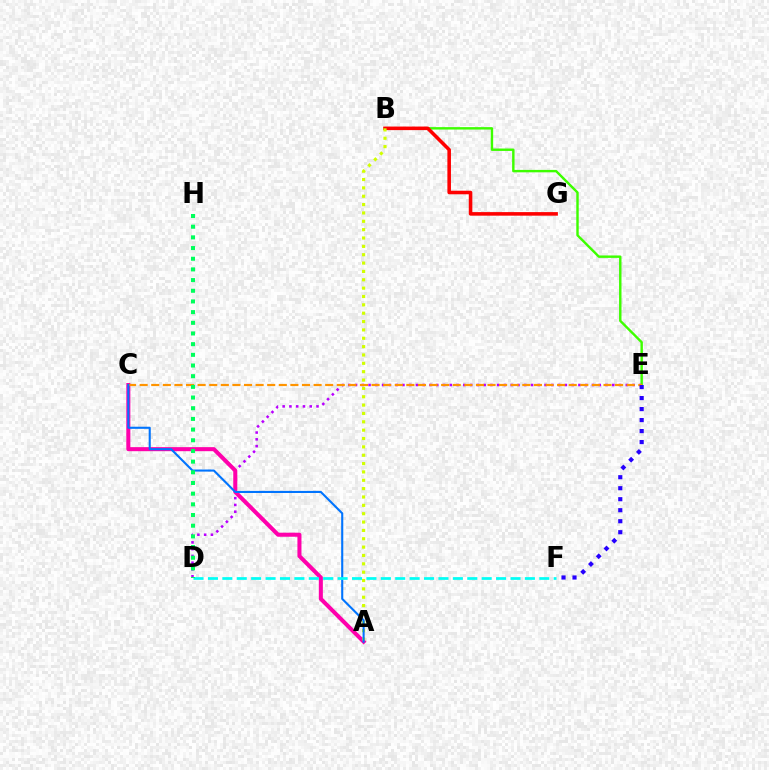{('B', 'E'): [{'color': '#3dff00', 'line_style': 'solid', 'thickness': 1.74}], ('D', 'E'): [{'color': '#b900ff', 'line_style': 'dotted', 'thickness': 1.84}], ('B', 'G'): [{'color': '#ff0000', 'line_style': 'solid', 'thickness': 2.57}], ('A', 'C'): [{'color': '#ff00ac', 'line_style': 'solid', 'thickness': 2.91}, {'color': '#0074ff', 'line_style': 'solid', 'thickness': 1.51}], ('C', 'E'): [{'color': '#ff9400', 'line_style': 'dashed', 'thickness': 1.58}], ('A', 'B'): [{'color': '#d1ff00', 'line_style': 'dotted', 'thickness': 2.27}], ('E', 'F'): [{'color': '#2500ff', 'line_style': 'dotted', 'thickness': 2.99}], ('D', 'F'): [{'color': '#00fff6', 'line_style': 'dashed', 'thickness': 1.96}], ('D', 'H'): [{'color': '#00ff5c', 'line_style': 'dotted', 'thickness': 2.9}]}